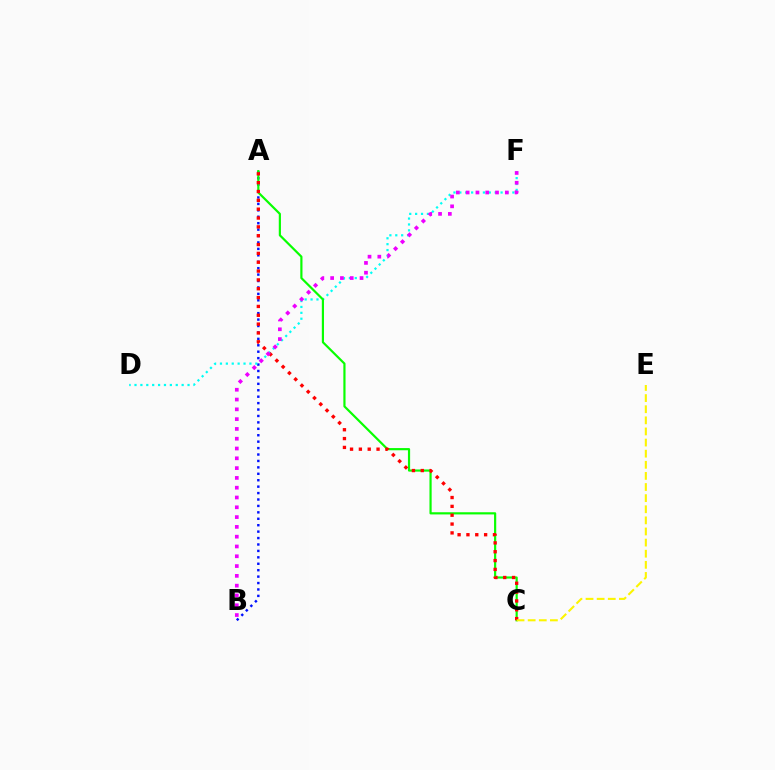{('A', 'B'): [{'color': '#0010ff', 'line_style': 'dotted', 'thickness': 1.75}], ('D', 'F'): [{'color': '#00fff6', 'line_style': 'dotted', 'thickness': 1.6}], ('A', 'C'): [{'color': '#08ff00', 'line_style': 'solid', 'thickness': 1.57}, {'color': '#ff0000', 'line_style': 'dotted', 'thickness': 2.4}], ('C', 'E'): [{'color': '#fcf500', 'line_style': 'dashed', 'thickness': 1.51}], ('B', 'F'): [{'color': '#ee00ff', 'line_style': 'dotted', 'thickness': 2.66}]}